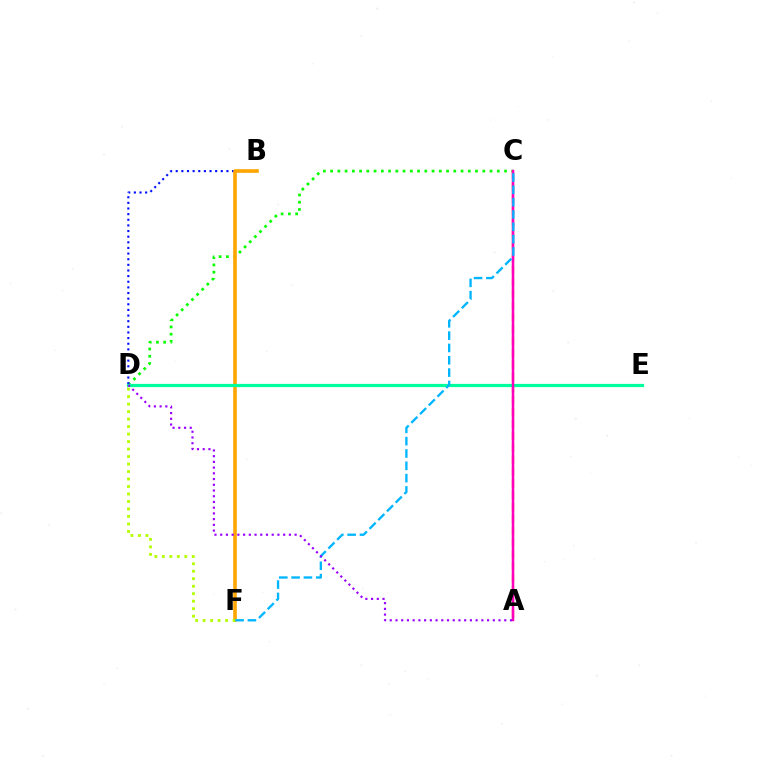{('C', 'D'): [{'color': '#08ff00', 'line_style': 'dotted', 'thickness': 1.97}], ('A', 'C'): [{'color': '#ff0000', 'line_style': 'dashed', 'thickness': 1.61}, {'color': '#ff00bd', 'line_style': 'solid', 'thickness': 1.78}], ('B', 'D'): [{'color': '#0010ff', 'line_style': 'dotted', 'thickness': 1.53}], ('B', 'F'): [{'color': '#ffa500', 'line_style': 'solid', 'thickness': 2.59}], ('D', 'E'): [{'color': '#00ff9d', 'line_style': 'solid', 'thickness': 2.32}], ('D', 'F'): [{'color': '#b3ff00', 'line_style': 'dotted', 'thickness': 2.03}], ('C', 'F'): [{'color': '#00b5ff', 'line_style': 'dashed', 'thickness': 1.67}], ('A', 'D'): [{'color': '#9b00ff', 'line_style': 'dotted', 'thickness': 1.56}]}